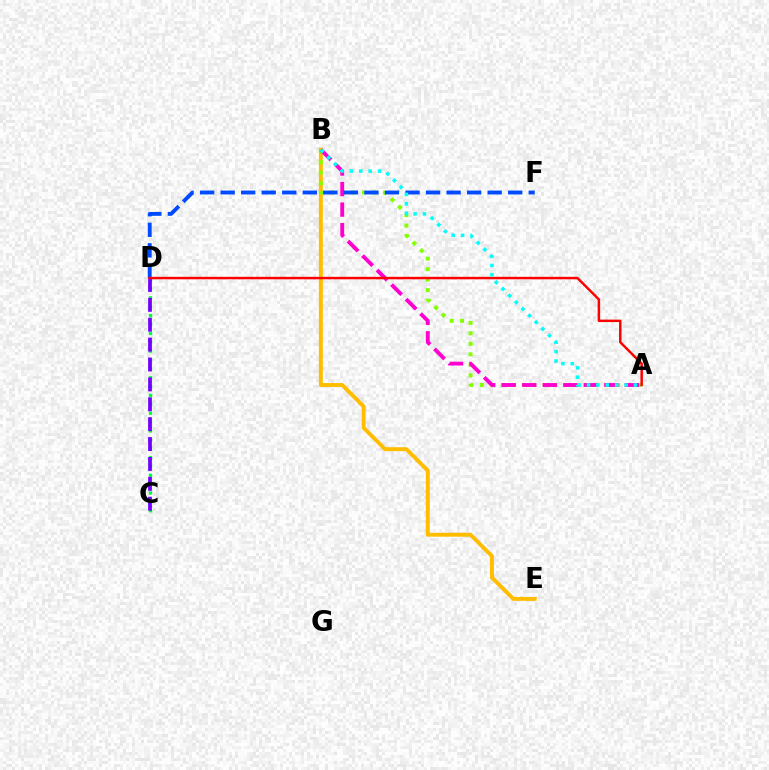{('C', 'D'): [{'color': '#00ff39', 'line_style': 'dotted', 'thickness': 2.41}, {'color': '#7200ff', 'line_style': 'dashed', 'thickness': 2.7}], ('B', 'E'): [{'color': '#ffbd00', 'line_style': 'solid', 'thickness': 2.82}], ('A', 'B'): [{'color': '#84ff00', 'line_style': 'dotted', 'thickness': 2.85}, {'color': '#ff00cf', 'line_style': 'dashed', 'thickness': 2.79}, {'color': '#00fff6', 'line_style': 'dotted', 'thickness': 2.55}], ('D', 'F'): [{'color': '#004bff', 'line_style': 'dashed', 'thickness': 2.79}], ('A', 'D'): [{'color': '#ff0000', 'line_style': 'solid', 'thickness': 1.78}]}